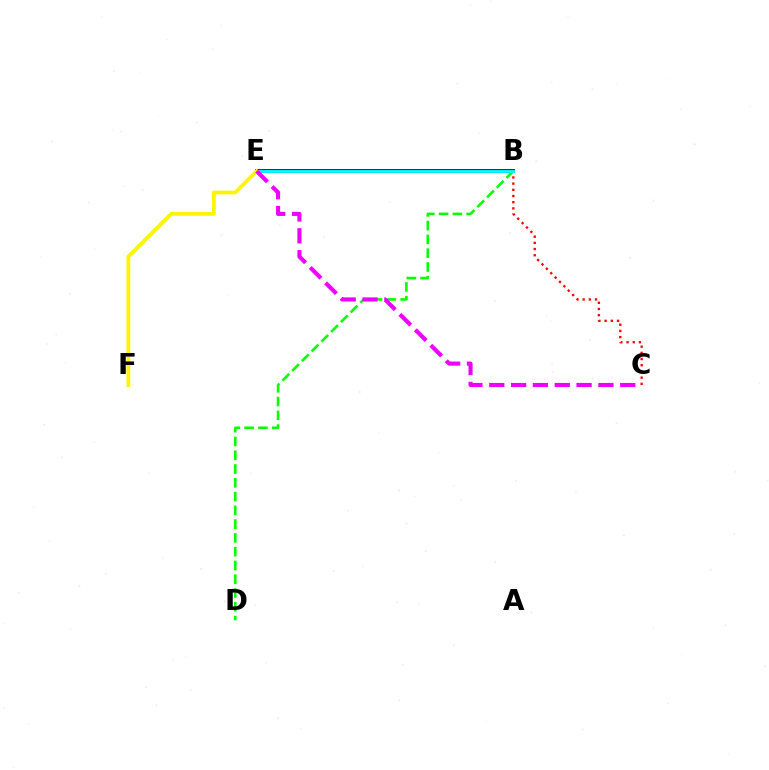{('B', 'E'): [{'color': '#0010ff', 'line_style': 'solid', 'thickness': 2.78}, {'color': '#00fff6', 'line_style': 'solid', 'thickness': 2.05}], ('B', 'D'): [{'color': '#08ff00', 'line_style': 'dashed', 'thickness': 1.87}], ('B', 'C'): [{'color': '#ff0000', 'line_style': 'dotted', 'thickness': 1.68}], ('E', 'F'): [{'color': '#fcf500', 'line_style': 'solid', 'thickness': 2.69}], ('C', 'E'): [{'color': '#ee00ff', 'line_style': 'dashed', 'thickness': 2.97}]}